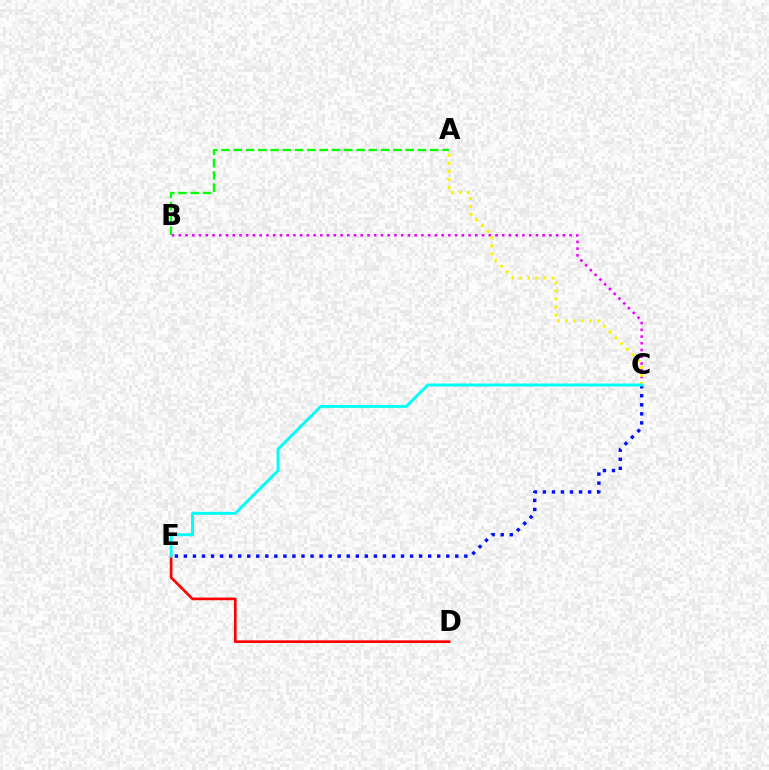{('D', 'E'): [{'color': '#ff0000', 'line_style': 'solid', 'thickness': 1.91}], ('B', 'C'): [{'color': '#ee00ff', 'line_style': 'dotted', 'thickness': 1.83}], ('A', 'B'): [{'color': '#08ff00', 'line_style': 'dashed', 'thickness': 1.67}], ('A', 'C'): [{'color': '#fcf500', 'line_style': 'dotted', 'thickness': 2.19}], ('C', 'E'): [{'color': '#0010ff', 'line_style': 'dotted', 'thickness': 2.46}, {'color': '#00fff6', 'line_style': 'solid', 'thickness': 2.12}]}